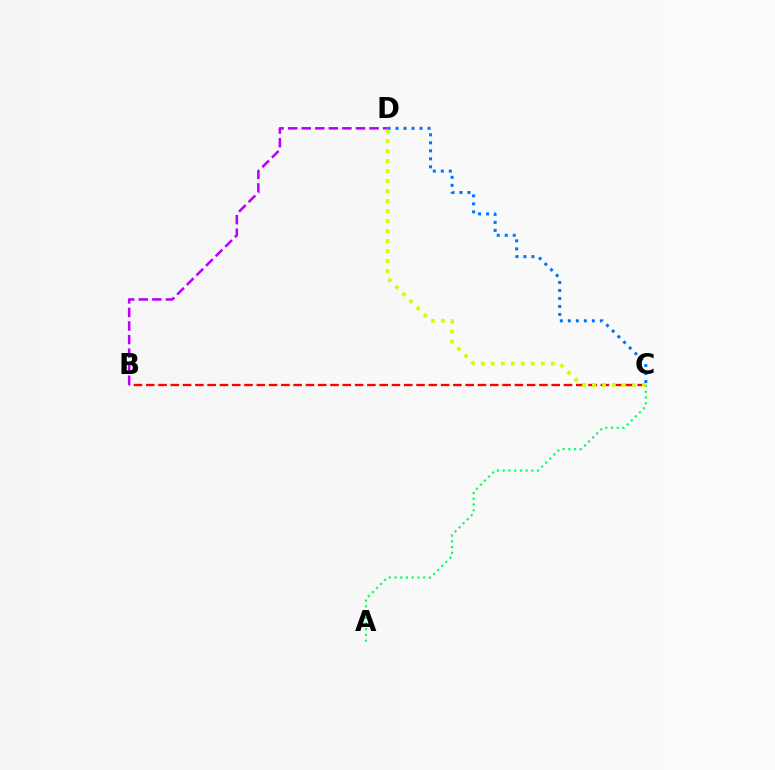{('A', 'C'): [{'color': '#00ff5c', 'line_style': 'dotted', 'thickness': 1.56}], ('B', 'D'): [{'color': '#b900ff', 'line_style': 'dashed', 'thickness': 1.84}], ('B', 'C'): [{'color': '#ff0000', 'line_style': 'dashed', 'thickness': 1.67}], ('C', 'D'): [{'color': '#d1ff00', 'line_style': 'dotted', 'thickness': 2.72}, {'color': '#0074ff', 'line_style': 'dotted', 'thickness': 2.18}]}